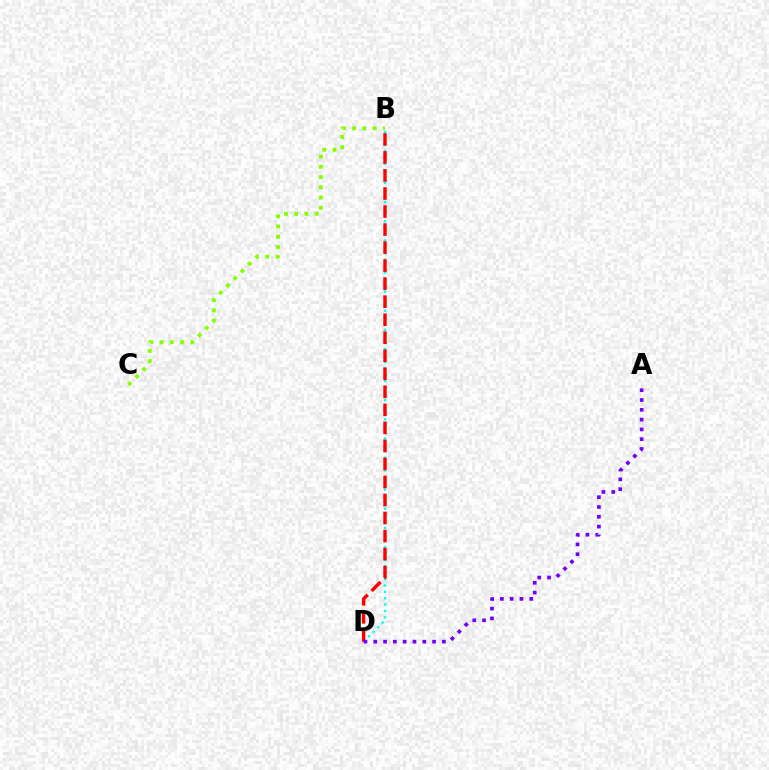{('B', 'C'): [{'color': '#84ff00', 'line_style': 'dotted', 'thickness': 2.78}], ('B', 'D'): [{'color': '#00fff6', 'line_style': 'dotted', 'thickness': 1.74}, {'color': '#ff0000', 'line_style': 'dashed', 'thickness': 2.45}], ('A', 'D'): [{'color': '#7200ff', 'line_style': 'dotted', 'thickness': 2.66}]}